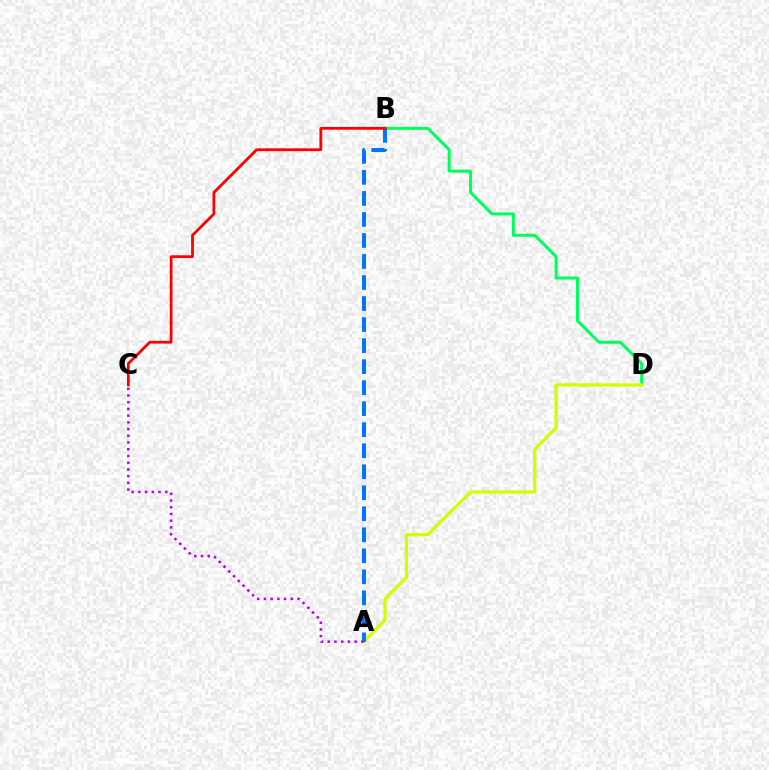{('B', 'D'): [{'color': '#00ff5c', 'line_style': 'solid', 'thickness': 2.17}], ('A', 'D'): [{'color': '#d1ff00', 'line_style': 'solid', 'thickness': 2.32}], ('A', 'B'): [{'color': '#0074ff', 'line_style': 'dashed', 'thickness': 2.86}], ('A', 'C'): [{'color': '#b900ff', 'line_style': 'dotted', 'thickness': 1.83}], ('B', 'C'): [{'color': '#ff0000', 'line_style': 'solid', 'thickness': 2.0}]}